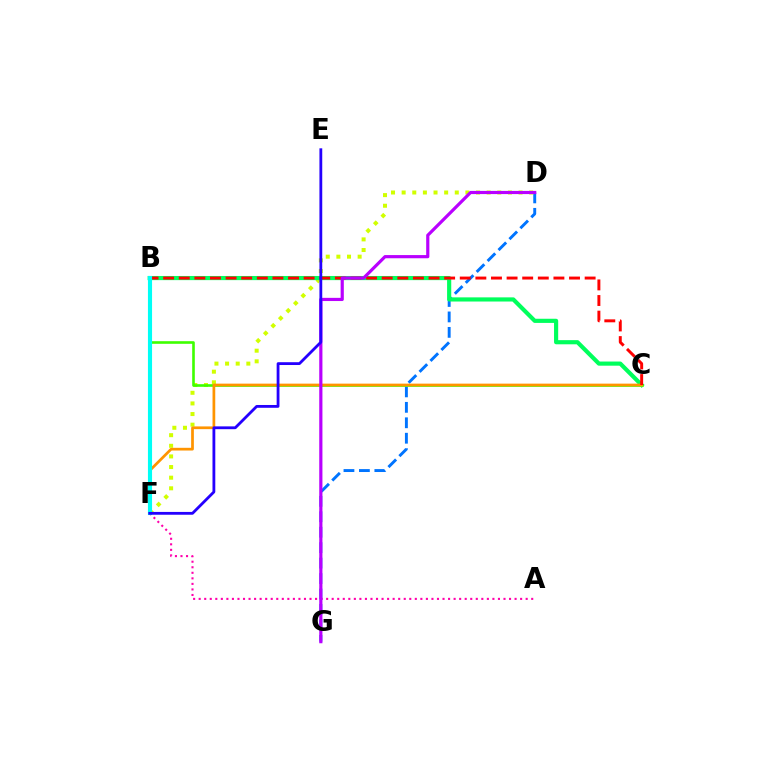{('D', 'G'): [{'color': '#0074ff', 'line_style': 'dashed', 'thickness': 2.1}, {'color': '#b900ff', 'line_style': 'solid', 'thickness': 2.29}], ('D', 'F'): [{'color': '#d1ff00', 'line_style': 'dotted', 'thickness': 2.89}], ('B', 'C'): [{'color': '#00ff5c', 'line_style': 'solid', 'thickness': 2.99}, {'color': '#3dff00', 'line_style': 'solid', 'thickness': 1.88}, {'color': '#ff0000', 'line_style': 'dashed', 'thickness': 2.12}], ('C', 'F'): [{'color': '#ff9400', 'line_style': 'solid', 'thickness': 1.96}], ('A', 'F'): [{'color': '#ff00ac', 'line_style': 'dotted', 'thickness': 1.51}], ('B', 'F'): [{'color': '#00fff6', 'line_style': 'solid', 'thickness': 2.96}], ('E', 'F'): [{'color': '#2500ff', 'line_style': 'solid', 'thickness': 2.02}]}